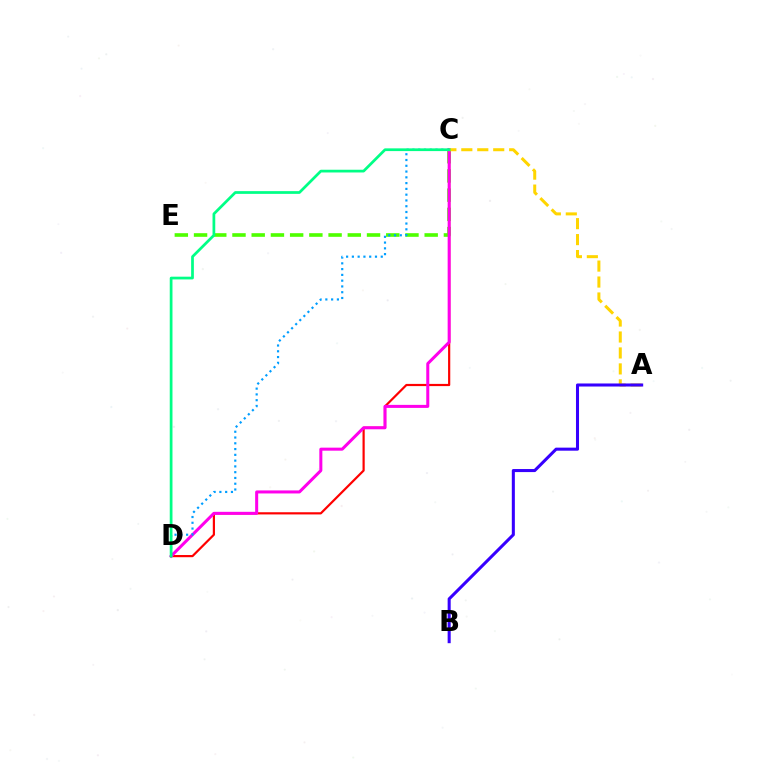{('C', 'E'): [{'color': '#4fff00', 'line_style': 'dashed', 'thickness': 2.61}], ('C', 'D'): [{'color': '#ff0000', 'line_style': 'solid', 'thickness': 1.58}, {'color': '#ff00ed', 'line_style': 'solid', 'thickness': 2.18}, {'color': '#009eff', 'line_style': 'dotted', 'thickness': 1.57}, {'color': '#00ff86', 'line_style': 'solid', 'thickness': 1.97}], ('A', 'C'): [{'color': '#ffd500', 'line_style': 'dashed', 'thickness': 2.17}], ('A', 'B'): [{'color': '#3700ff', 'line_style': 'solid', 'thickness': 2.2}]}